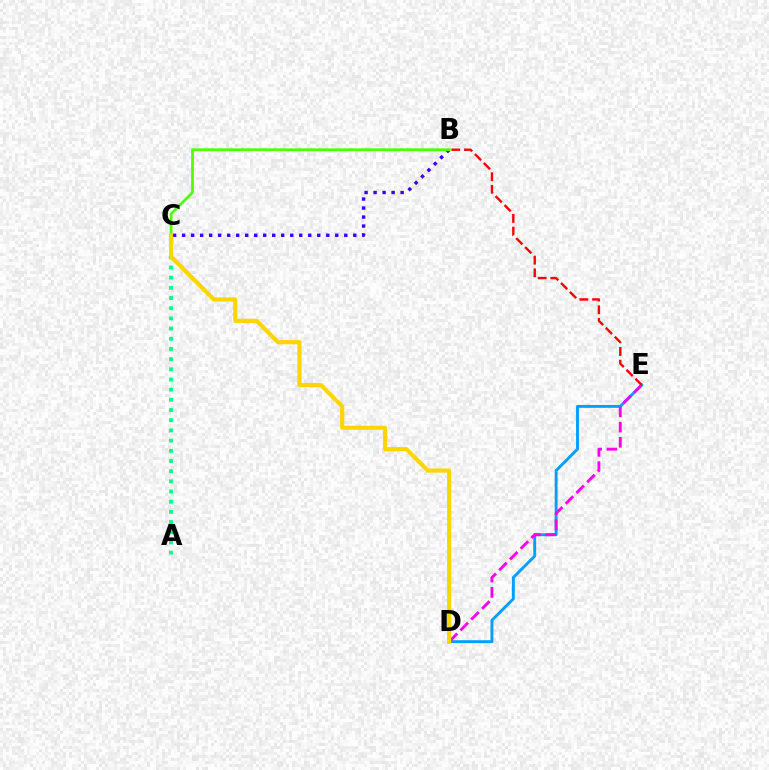{('B', 'C'): [{'color': '#3700ff', 'line_style': 'dotted', 'thickness': 2.45}, {'color': '#4fff00', 'line_style': 'solid', 'thickness': 1.98}], ('D', 'E'): [{'color': '#009eff', 'line_style': 'solid', 'thickness': 2.08}, {'color': '#ff00ed', 'line_style': 'dashed', 'thickness': 2.07}], ('B', 'E'): [{'color': '#ff0000', 'line_style': 'dashed', 'thickness': 1.72}], ('A', 'C'): [{'color': '#00ff86', 'line_style': 'dotted', 'thickness': 2.77}], ('C', 'D'): [{'color': '#ffd500', 'line_style': 'solid', 'thickness': 2.98}]}